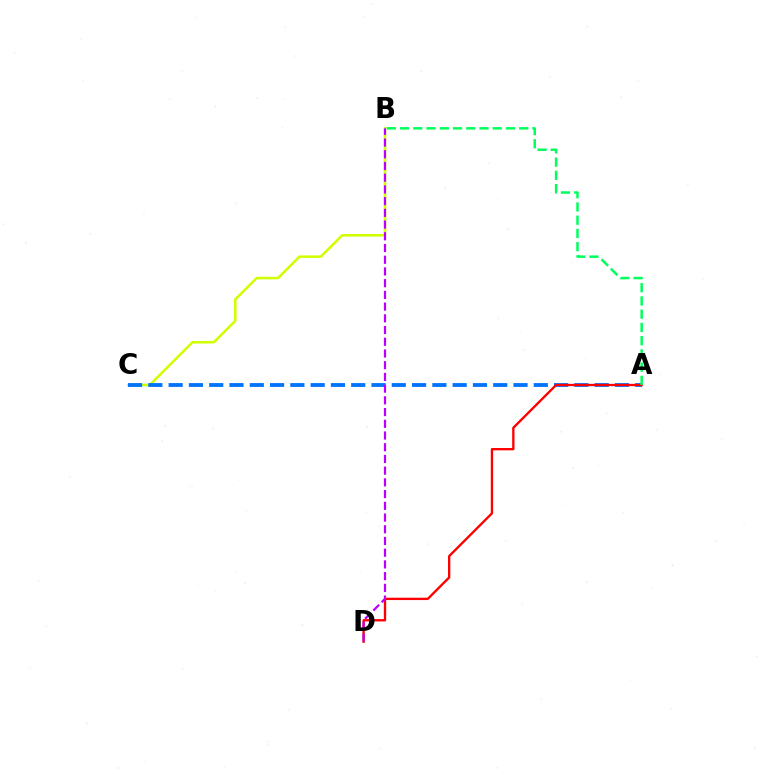{('B', 'C'): [{'color': '#d1ff00', 'line_style': 'solid', 'thickness': 1.83}], ('A', 'C'): [{'color': '#0074ff', 'line_style': 'dashed', 'thickness': 2.76}], ('A', 'D'): [{'color': '#ff0000', 'line_style': 'solid', 'thickness': 1.69}], ('B', 'D'): [{'color': '#b900ff', 'line_style': 'dashed', 'thickness': 1.59}], ('A', 'B'): [{'color': '#00ff5c', 'line_style': 'dashed', 'thickness': 1.8}]}